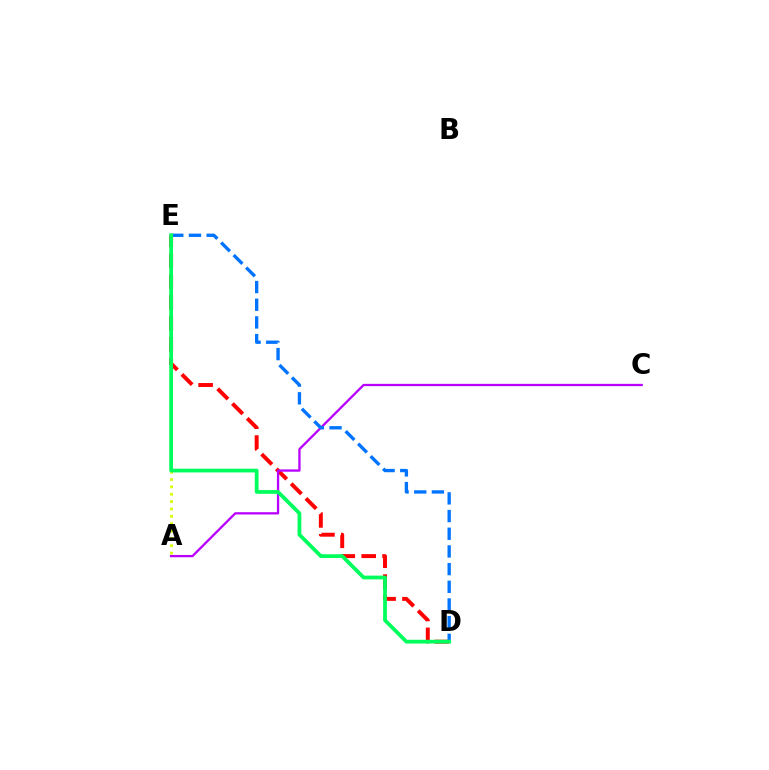{('A', 'E'): [{'color': '#d1ff00', 'line_style': 'dotted', 'thickness': 2.0}], ('D', 'E'): [{'color': '#ff0000', 'line_style': 'dashed', 'thickness': 2.84}, {'color': '#0074ff', 'line_style': 'dashed', 'thickness': 2.4}, {'color': '#00ff5c', 'line_style': 'solid', 'thickness': 2.71}], ('A', 'C'): [{'color': '#b900ff', 'line_style': 'solid', 'thickness': 1.65}]}